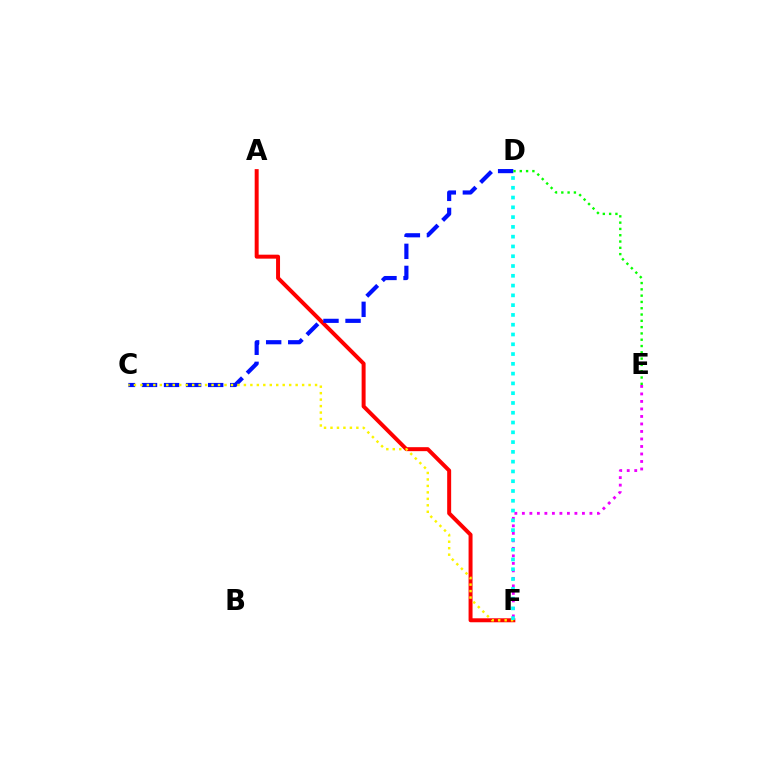{('A', 'F'): [{'color': '#ff0000', 'line_style': 'solid', 'thickness': 2.86}], ('C', 'D'): [{'color': '#0010ff', 'line_style': 'dashed', 'thickness': 3.0}], ('E', 'F'): [{'color': '#ee00ff', 'line_style': 'dotted', 'thickness': 2.04}], ('C', 'F'): [{'color': '#fcf500', 'line_style': 'dotted', 'thickness': 1.76}], ('D', 'F'): [{'color': '#00fff6', 'line_style': 'dotted', 'thickness': 2.66}], ('D', 'E'): [{'color': '#08ff00', 'line_style': 'dotted', 'thickness': 1.71}]}